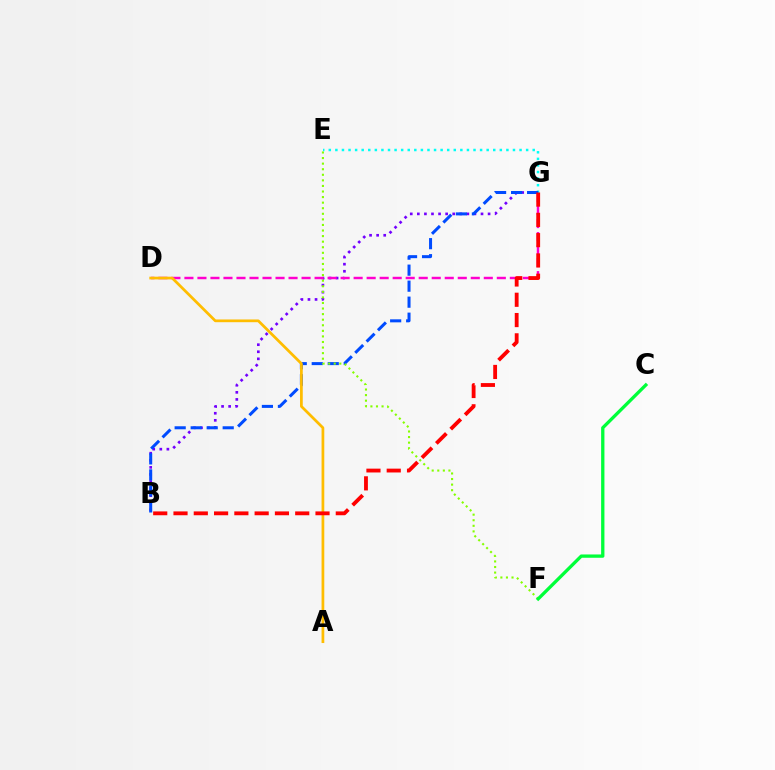{('B', 'G'): [{'color': '#7200ff', 'line_style': 'dotted', 'thickness': 1.92}, {'color': '#004bff', 'line_style': 'dashed', 'thickness': 2.17}, {'color': '#ff0000', 'line_style': 'dashed', 'thickness': 2.76}], ('E', 'G'): [{'color': '#00fff6', 'line_style': 'dotted', 'thickness': 1.79}], ('D', 'G'): [{'color': '#ff00cf', 'line_style': 'dashed', 'thickness': 1.77}], ('A', 'D'): [{'color': '#ffbd00', 'line_style': 'solid', 'thickness': 1.97}], ('E', 'F'): [{'color': '#84ff00', 'line_style': 'dotted', 'thickness': 1.51}], ('C', 'F'): [{'color': '#00ff39', 'line_style': 'solid', 'thickness': 2.38}]}